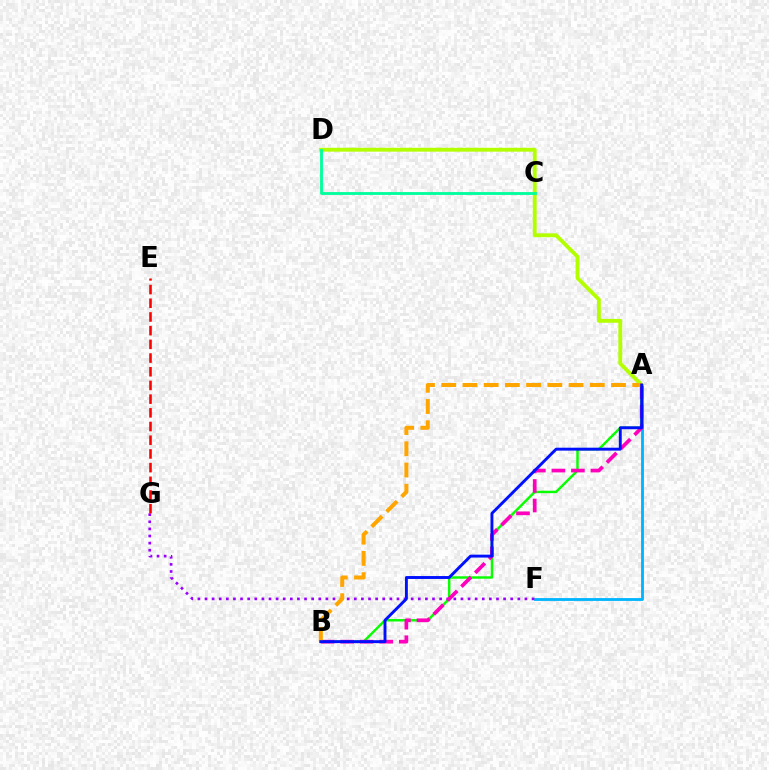{('A', 'B'): [{'color': '#08ff00', 'line_style': 'solid', 'thickness': 1.76}, {'color': '#ff00bd', 'line_style': 'dashed', 'thickness': 2.65}, {'color': '#ffa500', 'line_style': 'dashed', 'thickness': 2.88}, {'color': '#0010ff', 'line_style': 'solid', 'thickness': 2.09}], ('A', 'F'): [{'color': '#00b5ff', 'line_style': 'solid', 'thickness': 2.04}], ('F', 'G'): [{'color': '#9b00ff', 'line_style': 'dotted', 'thickness': 1.93}], ('A', 'D'): [{'color': '#b3ff00', 'line_style': 'solid', 'thickness': 2.78}], ('C', 'D'): [{'color': '#00ff9d', 'line_style': 'solid', 'thickness': 2.04}], ('E', 'G'): [{'color': '#ff0000', 'line_style': 'dashed', 'thickness': 1.86}]}